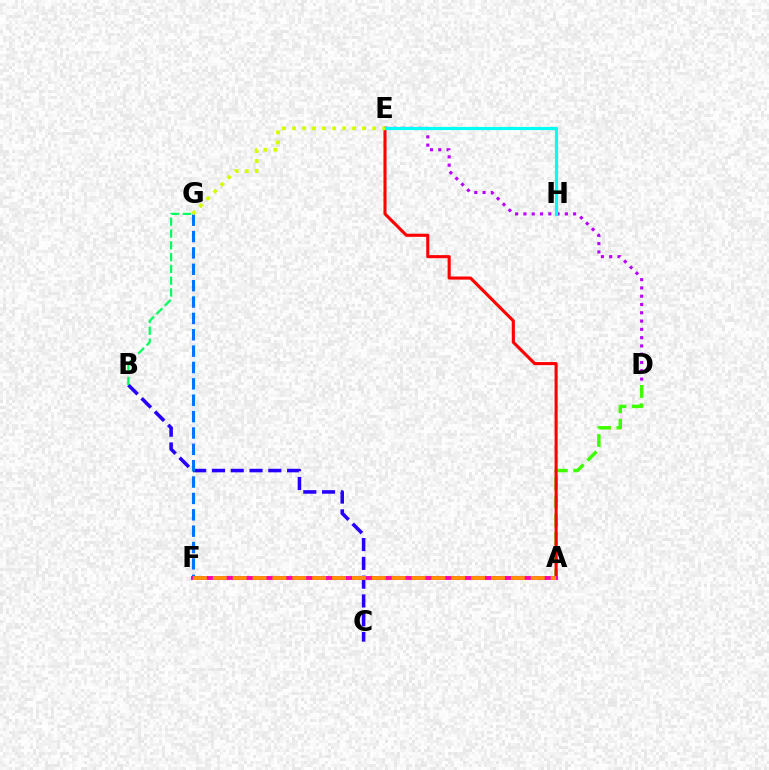{('A', 'D'): [{'color': '#3dff00', 'line_style': 'dashed', 'thickness': 2.5}], ('A', 'E'): [{'color': '#ff0000', 'line_style': 'solid', 'thickness': 2.23}], ('B', 'C'): [{'color': '#2500ff', 'line_style': 'dashed', 'thickness': 2.55}], ('F', 'G'): [{'color': '#0074ff', 'line_style': 'dashed', 'thickness': 2.22}], ('D', 'E'): [{'color': '#b900ff', 'line_style': 'dotted', 'thickness': 2.25}], ('B', 'G'): [{'color': '#00ff5c', 'line_style': 'dashed', 'thickness': 1.6}], ('A', 'F'): [{'color': '#ff00ac', 'line_style': 'solid', 'thickness': 2.8}, {'color': '#ff9400', 'line_style': 'dashed', 'thickness': 2.7}], ('E', 'H'): [{'color': '#00fff6', 'line_style': 'solid', 'thickness': 2.28}], ('E', 'G'): [{'color': '#d1ff00', 'line_style': 'dotted', 'thickness': 2.72}]}